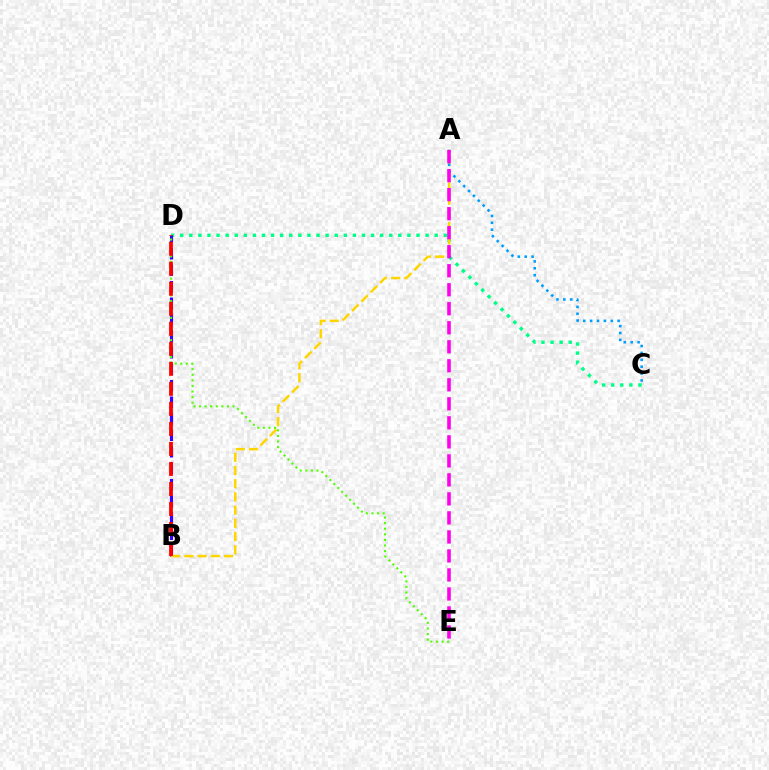{('C', 'D'): [{'color': '#00ff86', 'line_style': 'dotted', 'thickness': 2.47}], ('B', 'D'): [{'color': '#3700ff', 'line_style': 'dashed', 'thickness': 2.24}, {'color': '#ff0000', 'line_style': 'dashed', 'thickness': 2.72}], ('A', 'B'): [{'color': '#ffd500', 'line_style': 'dashed', 'thickness': 1.79}], ('A', 'C'): [{'color': '#009eff', 'line_style': 'dotted', 'thickness': 1.87}], ('D', 'E'): [{'color': '#4fff00', 'line_style': 'dotted', 'thickness': 1.52}], ('A', 'E'): [{'color': '#ff00ed', 'line_style': 'dashed', 'thickness': 2.58}]}